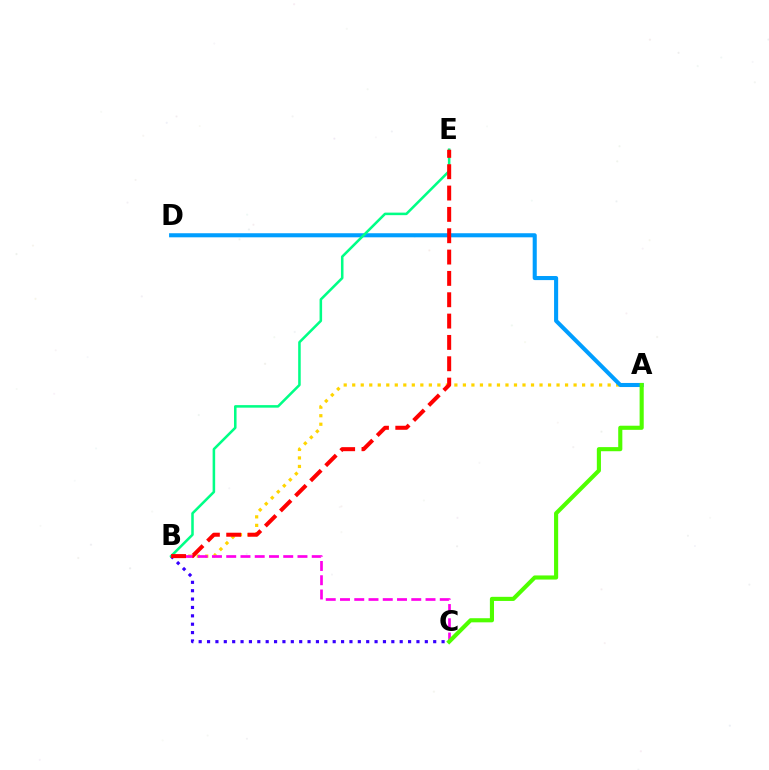{('B', 'C'): [{'color': '#3700ff', 'line_style': 'dotted', 'thickness': 2.28}, {'color': '#ff00ed', 'line_style': 'dashed', 'thickness': 1.94}], ('A', 'B'): [{'color': '#ffd500', 'line_style': 'dotted', 'thickness': 2.31}], ('A', 'D'): [{'color': '#009eff', 'line_style': 'solid', 'thickness': 2.94}], ('B', 'E'): [{'color': '#00ff86', 'line_style': 'solid', 'thickness': 1.83}, {'color': '#ff0000', 'line_style': 'dashed', 'thickness': 2.9}], ('A', 'C'): [{'color': '#4fff00', 'line_style': 'solid', 'thickness': 2.96}]}